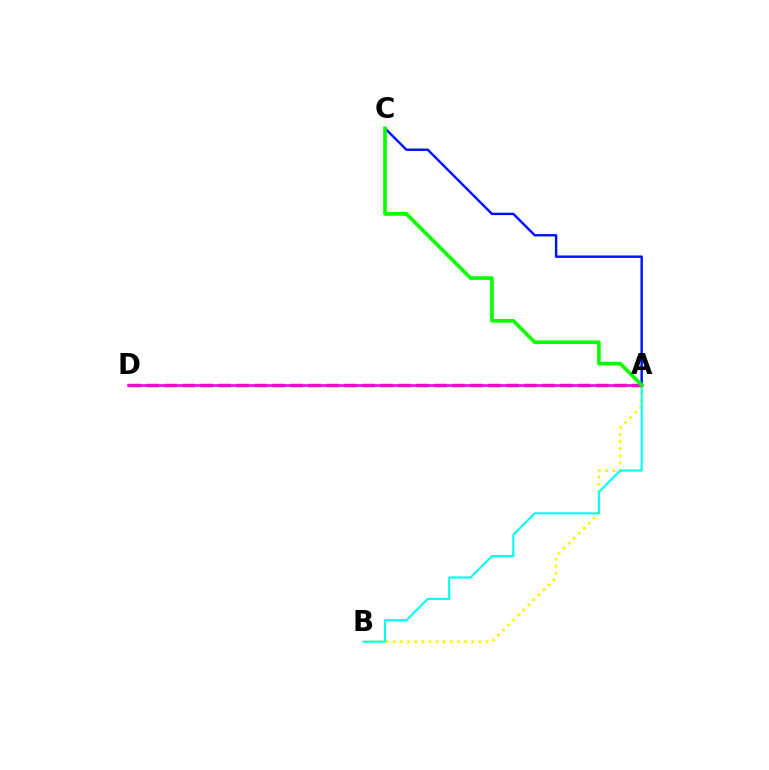{('A', 'B'): [{'color': '#fcf500', 'line_style': 'dotted', 'thickness': 1.94}, {'color': '#00fff6', 'line_style': 'solid', 'thickness': 1.51}], ('A', 'C'): [{'color': '#0010ff', 'line_style': 'solid', 'thickness': 1.74}, {'color': '#08ff00', 'line_style': 'solid', 'thickness': 2.62}], ('A', 'D'): [{'color': '#ff0000', 'line_style': 'dashed', 'thickness': 2.44}, {'color': '#ee00ff', 'line_style': 'solid', 'thickness': 1.89}]}